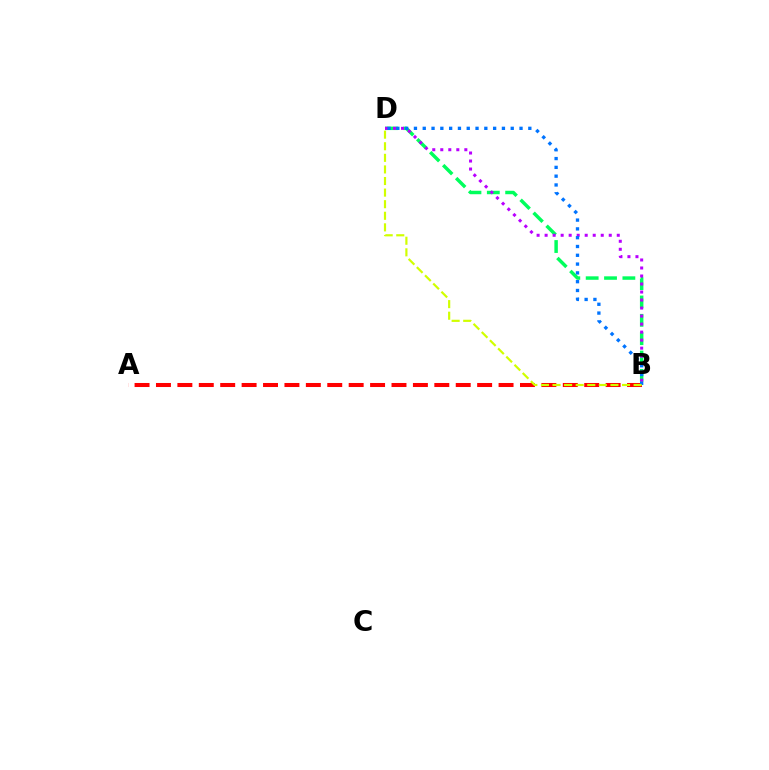{('B', 'D'): [{'color': '#00ff5c', 'line_style': 'dashed', 'thickness': 2.49}, {'color': '#b900ff', 'line_style': 'dotted', 'thickness': 2.18}, {'color': '#0074ff', 'line_style': 'dotted', 'thickness': 2.39}, {'color': '#d1ff00', 'line_style': 'dashed', 'thickness': 1.57}], ('A', 'B'): [{'color': '#ff0000', 'line_style': 'dashed', 'thickness': 2.91}]}